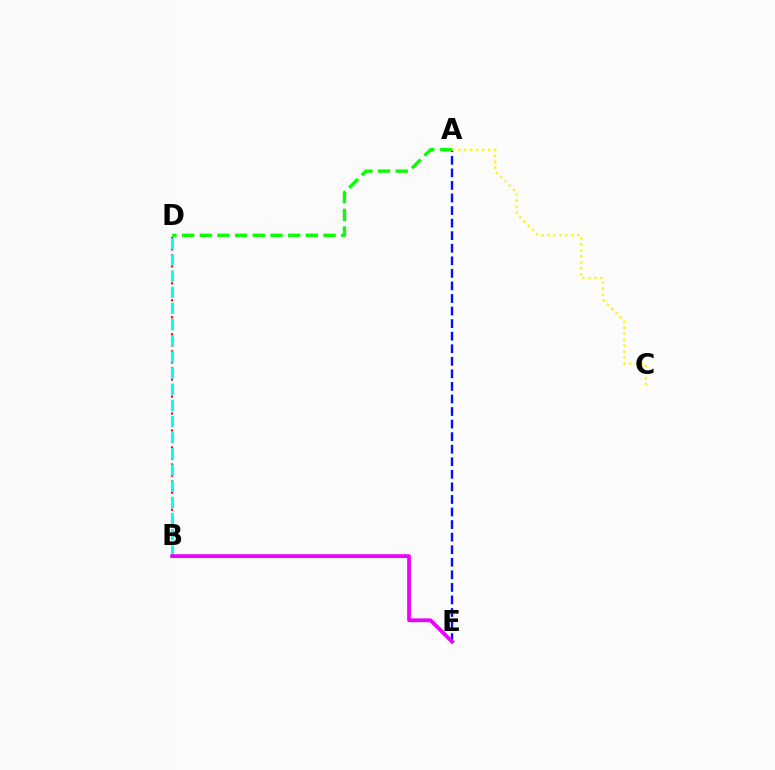{('A', 'E'): [{'color': '#0010ff', 'line_style': 'dashed', 'thickness': 1.71}], ('B', 'D'): [{'color': '#ff0000', 'line_style': 'dotted', 'thickness': 1.54}, {'color': '#00fff6', 'line_style': 'dashed', 'thickness': 2.2}], ('A', 'D'): [{'color': '#08ff00', 'line_style': 'dashed', 'thickness': 2.4}], ('A', 'C'): [{'color': '#fcf500', 'line_style': 'dotted', 'thickness': 1.63}], ('B', 'E'): [{'color': '#ee00ff', 'line_style': 'solid', 'thickness': 2.73}]}